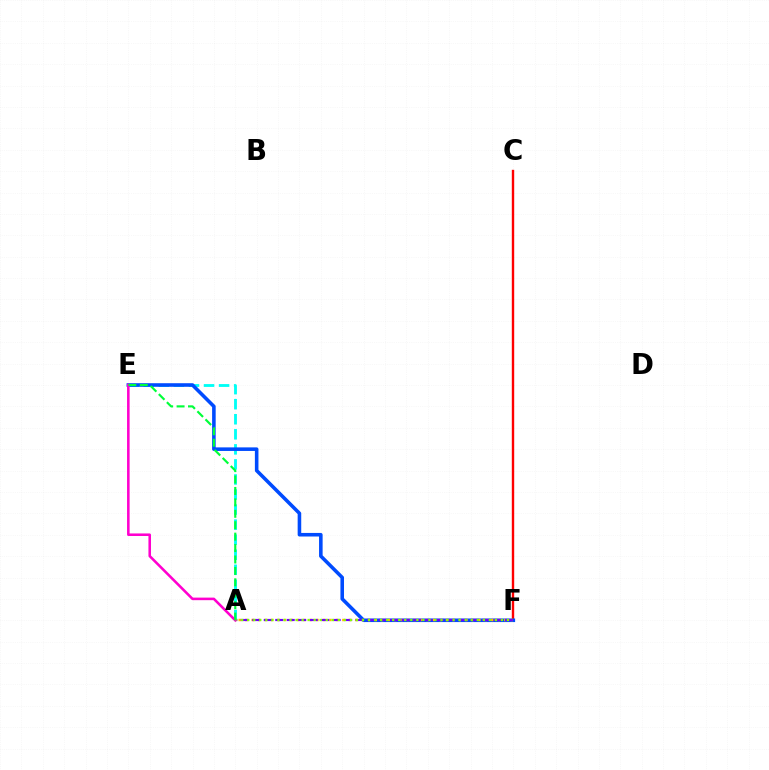{('A', 'E'): [{'color': '#00fff6', 'line_style': 'dashed', 'thickness': 2.05}, {'color': '#ff00cf', 'line_style': 'solid', 'thickness': 1.85}, {'color': '#00ff39', 'line_style': 'dashed', 'thickness': 1.55}], ('C', 'F'): [{'color': '#ff0000', 'line_style': 'solid', 'thickness': 1.72}], ('E', 'F'): [{'color': '#004bff', 'line_style': 'solid', 'thickness': 2.57}], ('A', 'F'): [{'color': '#ffbd00', 'line_style': 'dotted', 'thickness': 1.76}, {'color': '#7200ff', 'line_style': 'dashed', 'thickness': 1.56}, {'color': '#84ff00', 'line_style': 'dotted', 'thickness': 1.64}]}